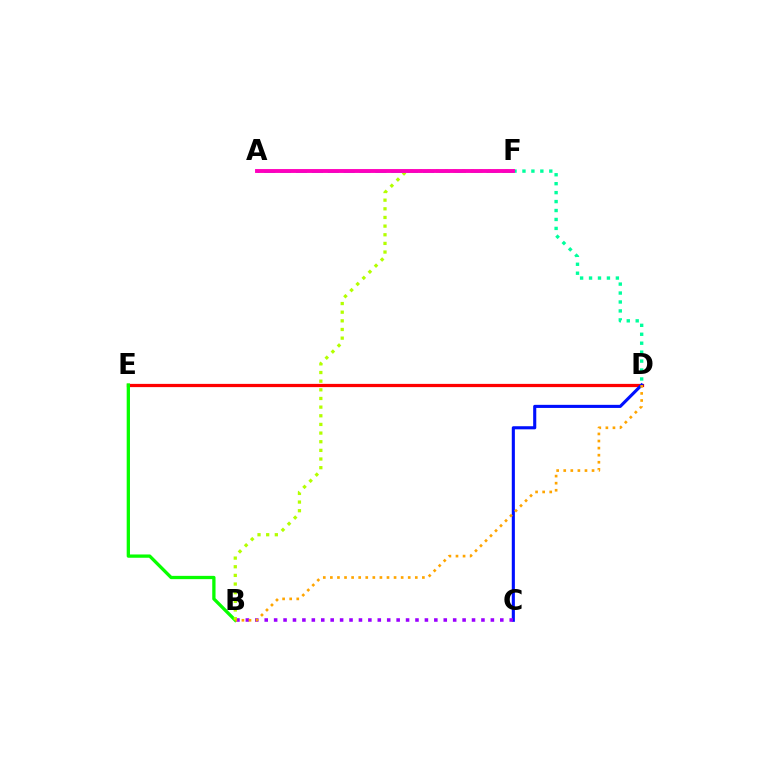{('A', 'F'): [{'color': '#00b5ff', 'line_style': 'dashed', 'thickness': 2.16}, {'color': '#ff00bd', 'line_style': 'solid', 'thickness': 2.8}], ('D', 'E'): [{'color': '#ff0000', 'line_style': 'solid', 'thickness': 2.33}], ('C', 'D'): [{'color': '#0010ff', 'line_style': 'solid', 'thickness': 2.23}], ('B', 'E'): [{'color': '#08ff00', 'line_style': 'solid', 'thickness': 2.37}], ('B', 'C'): [{'color': '#9b00ff', 'line_style': 'dotted', 'thickness': 2.56}], ('D', 'F'): [{'color': '#00ff9d', 'line_style': 'dotted', 'thickness': 2.43}], ('B', 'F'): [{'color': '#b3ff00', 'line_style': 'dotted', 'thickness': 2.35}], ('B', 'D'): [{'color': '#ffa500', 'line_style': 'dotted', 'thickness': 1.92}]}